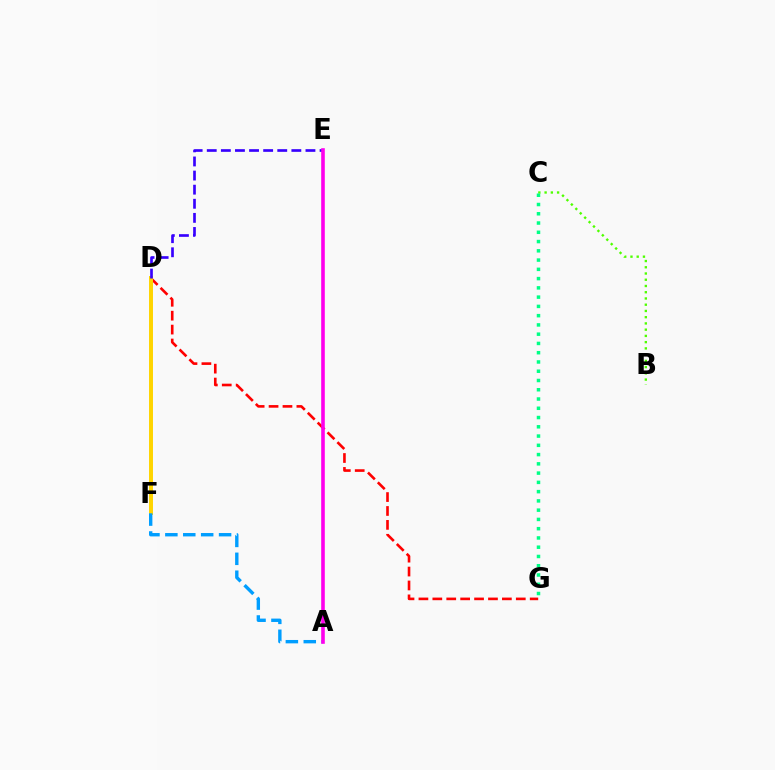{('D', 'G'): [{'color': '#ff0000', 'line_style': 'dashed', 'thickness': 1.89}], ('D', 'F'): [{'color': '#ffd500', 'line_style': 'solid', 'thickness': 2.84}], ('B', 'C'): [{'color': '#4fff00', 'line_style': 'dotted', 'thickness': 1.7}], ('D', 'E'): [{'color': '#3700ff', 'line_style': 'dashed', 'thickness': 1.92}], ('A', 'F'): [{'color': '#009eff', 'line_style': 'dashed', 'thickness': 2.43}], ('A', 'E'): [{'color': '#ff00ed', 'line_style': 'solid', 'thickness': 2.59}], ('C', 'G'): [{'color': '#00ff86', 'line_style': 'dotted', 'thickness': 2.52}]}